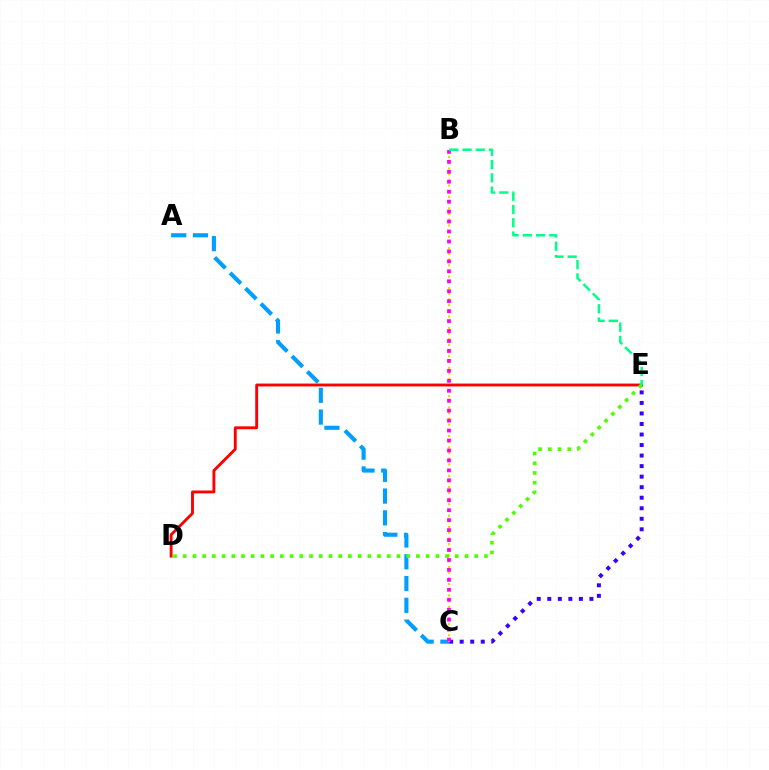{('A', 'C'): [{'color': '#009eff', 'line_style': 'dashed', 'thickness': 2.96}], ('C', 'E'): [{'color': '#3700ff', 'line_style': 'dotted', 'thickness': 2.86}], ('B', 'C'): [{'color': '#ffd500', 'line_style': 'dotted', 'thickness': 1.55}, {'color': '#ff00ed', 'line_style': 'dotted', 'thickness': 2.7}], ('D', 'E'): [{'color': '#ff0000', 'line_style': 'solid', 'thickness': 2.08}, {'color': '#4fff00', 'line_style': 'dotted', 'thickness': 2.64}], ('B', 'E'): [{'color': '#00ff86', 'line_style': 'dashed', 'thickness': 1.8}]}